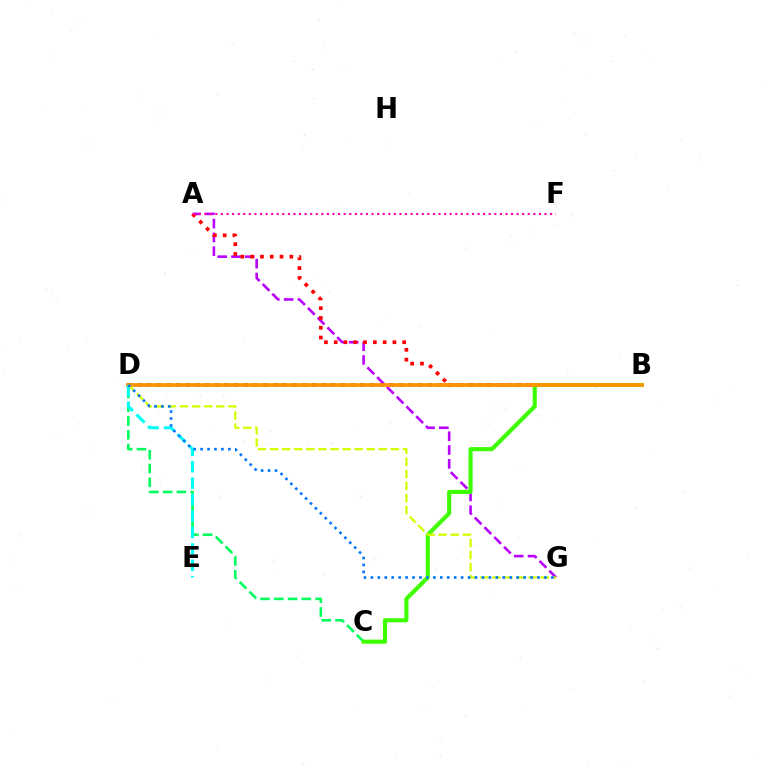{('A', 'G'): [{'color': '#b900ff', 'line_style': 'dashed', 'thickness': 1.88}], ('C', 'D'): [{'color': '#00ff5c', 'line_style': 'dashed', 'thickness': 1.87}], ('B', 'D'): [{'color': '#2500ff', 'line_style': 'dotted', 'thickness': 2.63}, {'color': '#ff9400', 'line_style': 'solid', 'thickness': 2.72}], ('A', 'B'): [{'color': '#ff0000', 'line_style': 'dotted', 'thickness': 2.66}], ('A', 'F'): [{'color': '#ff00ac', 'line_style': 'dotted', 'thickness': 1.52}], ('B', 'C'): [{'color': '#3dff00', 'line_style': 'solid', 'thickness': 2.95}], ('D', 'E'): [{'color': '#00fff6', 'line_style': 'dashed', 'thickness': 2.23}], ('D', 'G'): [{'color': '#d1ff00', 'line_style': 'dashed', 'thickness': 1.64}, {'color': '#0074ff', 'line_style': 'dotted', 'thickness': 1.89}]}